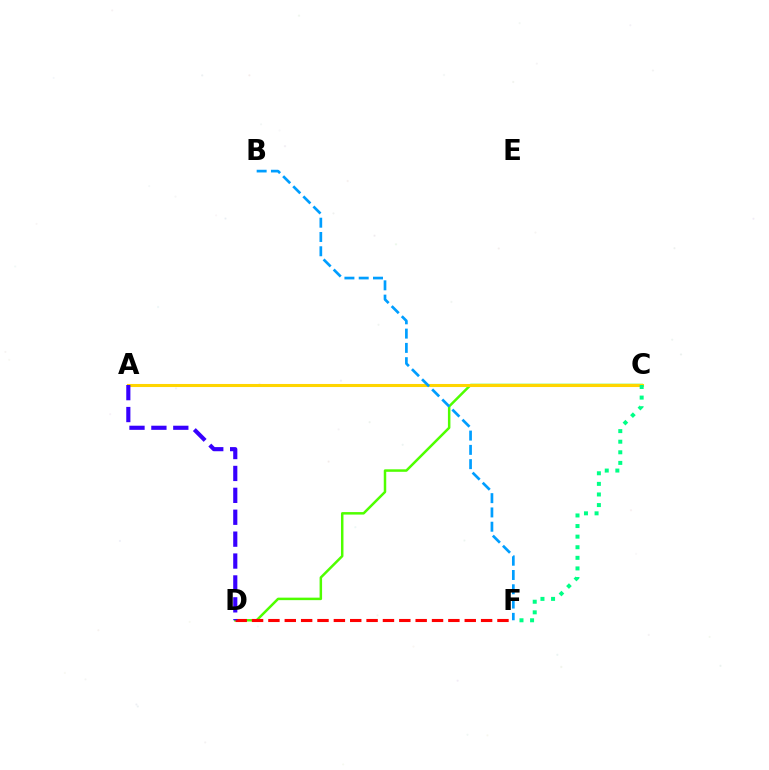{('A', 'C'): [{'color': '#ff00ed', 'line_style': 'dashed', 'thickness': 2.12}, {'color': '#ffd500', 'line_style': 'solid', 'thickness': 2.2}], ('C', 'D'): [{'color': '#4fff00', 'line_style': 'solid', 'thickness': 1.8}], ('D', 'F'): [{'color': '#ff0000', 'line_style': 'dashed', 'thickness': 2.22}], ('C', 'F'): [{'color': '#00ff86', 'line_style': 'dotted', 'thickness': 2.88}], ('A', 'D'): [{'color': '#3700ff', 'line_style': 'dashed', 'thickness': 2.98}], ('B', 'F'): [{'color': '#009eff', 'line_style': 'dashed', 'thickness': 1.94}]}